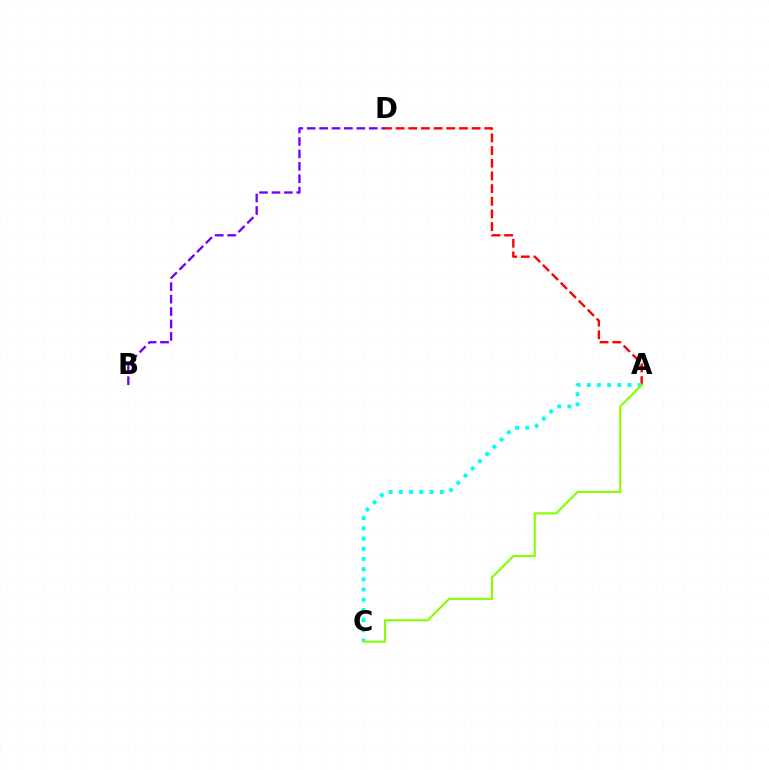{('A', 'D'): [{'color': '#ff0000', 'line_style': 'dashed', 'thickness': 1.72}], ('A', 'C'): [{'color': '#00fff6', 'line_style': 'dotted', 'thickness': 2.77}, {'color': '#84ff00', 'line_style': 'solid', 'thickness': 1.53}], ('B', 'D'): [{'color': '#7200ff', 'line_style': 'dashed', 'thickness': 1.69}]}